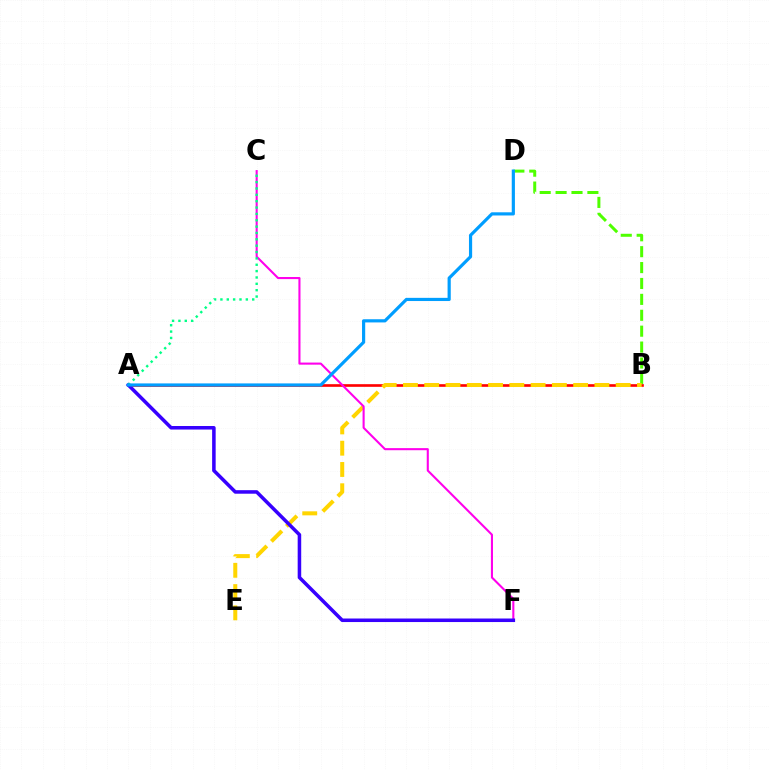{('B', 'D'): [{'color': '#4fff00', 'line_style': 'dashed', 'thickness': 2.16}], ('A', 'B'): [{'color': '#ff0000', 'line_style': 'solid', 'thickness': 1.91}], ('B', 'E'): [{'color': '#ffd500', 'line_style': 'dashed', 'thickness': 2.89}], ('C', 'F'): [{'color': '#ff00ed', 'line_style': 'solid', 'thickness': 1.51}], ('A', 'F'): [{'color': '#3700ff', 'line_style': 'solid', 'thickness': 2.55}], ('A', 'C'): [{'color': '#00ff86', 'line_style': 'dotted', 'thickness': 1.73}], ('A', 'D'): [{'color': '#009eff', 'line_style': 'solid', 'thickness': 2.29}]}